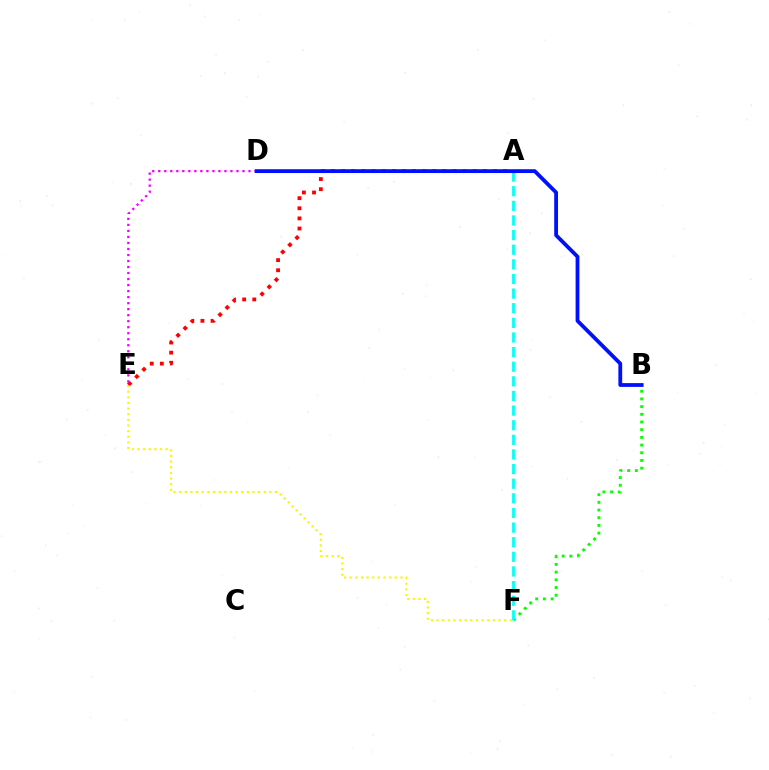{('A', 'E'): [{'color': '#ff0000', 'line_style': 'dotted', 'thickness': 2.75}], ('B', 'F'): [{'color': '#08ff00', 'line_style': 'dotted', 'thickness': 2.09}], ('E', 'F'): [{'color': '#fcf500', 'line_style': 'dotted', 'thickness': 1.53}], ('D', 'E'): [{'color': '#ee00ff', 'line_style': 'dotted', 'thickness': 1.63}], ('A', 'F'): [{'color': '#00fff6', 'line_style': 'dashed', 'thickness': 1.99}], ('B', 'D'): [{'color': '#0010ff', 'line_style': 'solid', 'thickness': 2.73}]}